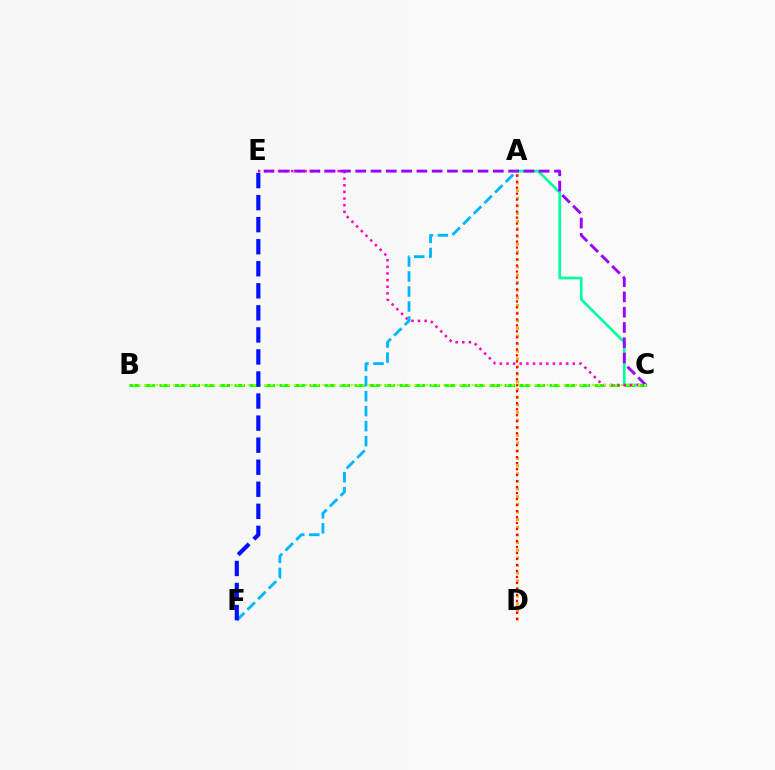{('A', 'D'): [{'color': '#ffa500', 'line_style': 'dotted', 'thickness': 2.08}, {'color': '#ff0000', 'line_style': 'dotted', 'thickness': 1.63}], ('A', 'C'): [{'color': '#00ff9d', 'line_style': 'solid', 'thickness': 1.94}], ('B', 'C'): [{'color': '#08ff00', 'line_style': 'dashed', 'thickness': 2.04}, {'color': '#b3ff00', 'line_style': 'dotted', 'thickness': 1.56}], ('C', 'E'): [{'color': '#ff00bd', 'line_style': 'dotted', 'thickness': 1.8}, {'color': '#9b00ff', 'line_style': 'dashed', 'thickness': 2.08}], ('A', 'F'): [{'color': '#00b5ff', 'line_style': 'dashed', 'thickness': 2.04}], ('E', 'F'): [{'color': '#0010ff', 'line_style': 'dashed', 'thickness': 3.0}]}